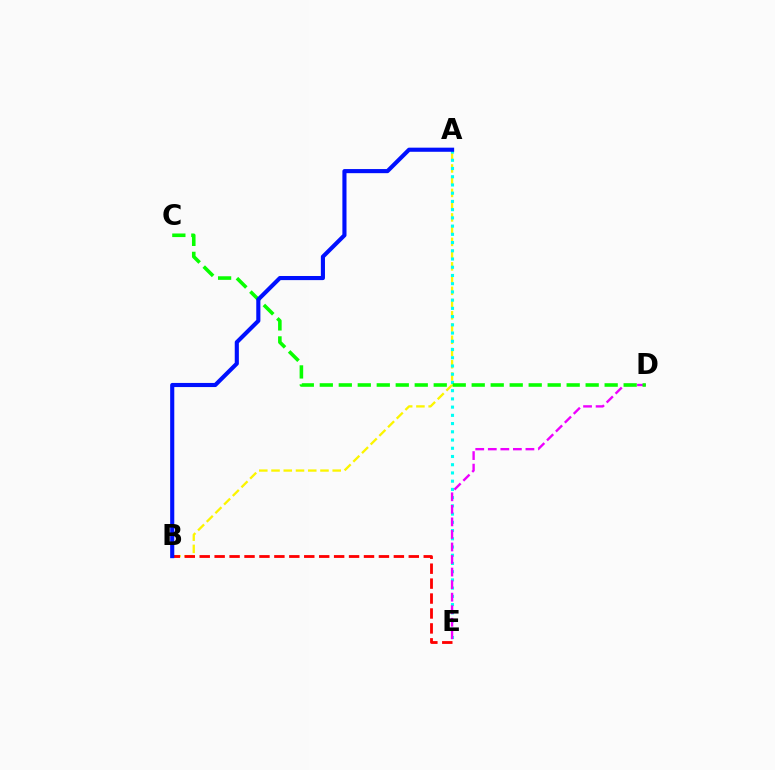{('A', 'B'): [{'color': '#fcf500', 'line_style': 'dashed', 'thickness': 1.66}, {'color': '#0010ff', 'line_style': 'solid', 'thickness': 2.96}], ('B', 'E'): [{'color': '#ff0000', 'line_style': 'dashed', 'thickness': 2.03}], ('A', 'E'): [{'color': '#00fff6', 'line_style': 'dotted', 'thickness': 2.24}], ('D', 'E'): [{'color': '#ee00ff', 'line_style': 'dashed', 'thickness': 1.7}], ('C', 'D'): [{'color': '#08ff00', 'line_style': 'dashed', 'thickness': 2.58}]}